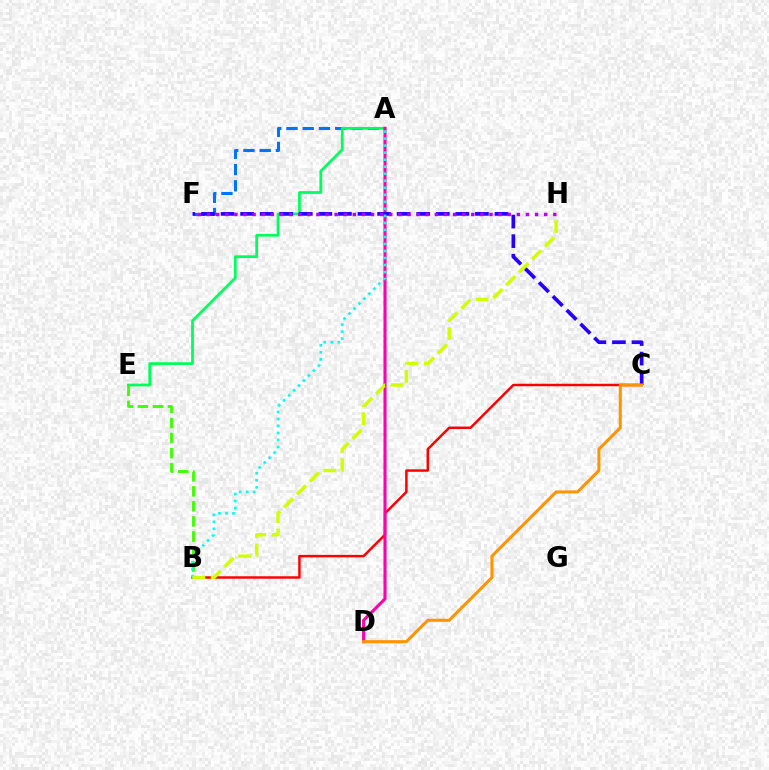{('B', 'C'): [{'color': '#ff0000', 'line_style': 'solid', 'thickness': 1.78}], ('A', 'F'): [{'color': '#0074ff', 'line_style': 'dashed', 'thickness': 2.21}], ('A', 'E'): [{'color': '#00ff5c', 'line_style': 'solid', 'thickness': 1.99}], ('A', 'D'): [{'color': '#ff00ac', 'line_style': 'solid', 'thickness': 2.21}], ('C', 'F'): [{'color': '#2500ff', 'line_style': 'dashed', 'thickness': 2.66}], ('B', 'E'): [{'color': '#3dff00', 'line_style': 'dashed', 'thickness': 2.04}], ('A', 'B'): [{'color': '#00fff6', 'line_style': 'dotted', 'thickness': 1.91}], ('B', 'H'): [{'color': '#d1ff00', 'line_style': 'dashed', 'thickness': 2.47}], ('F', 'H'): [{'color': '#b900ff', 'line_style': 'dotted', 'thickness': 2.48}], ('C', 'D'): [{'color': '#ff9400', 'line_style': 'solid', 'thickness': 2.19}]}